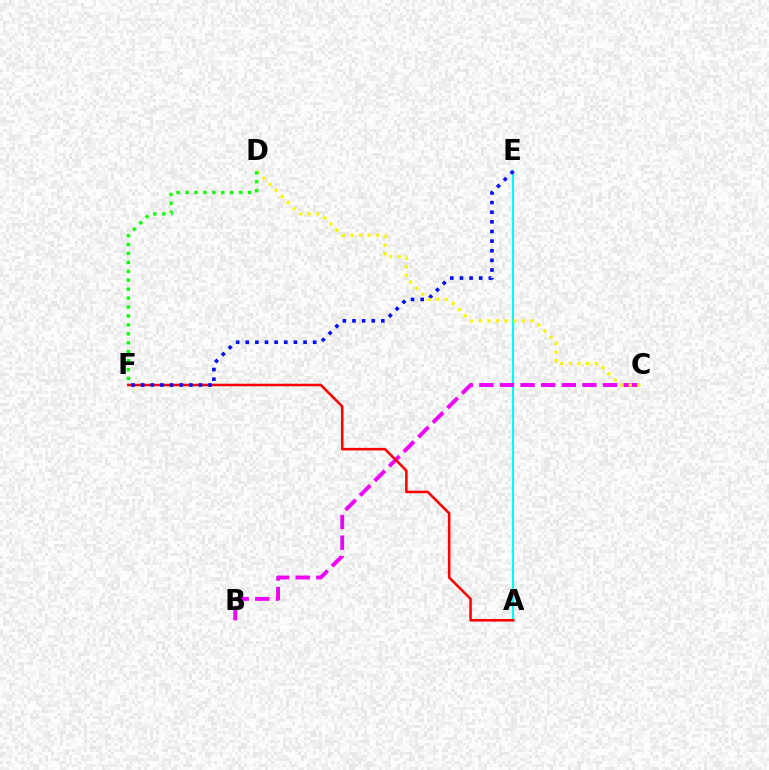{('A', 'E'): [{'color': '#00fff6', 'line_style': 'solid', 'thickness': 1.55}], ('B', 'C'): [{'color': '#ee00ff', 'line_style': 'dashed', 'thickness': 2.8}], ('A', 'F'): [{'color': '#ff0000', 'line_style': 'solid', 'thickness': 1.84}], ('E', 'F'): [{'color': '#0010ff', 'line_style': 'dotted', 'thickness': 2.62}], ('C', 'D'): [{'color': '#fcf500', 'line_style': 'dotted', 'thickness': 2.33}], ('D', 'F'): [{'color': '#08ff00', 'line_style': 'dotted', 'thickness': 2.43}]}